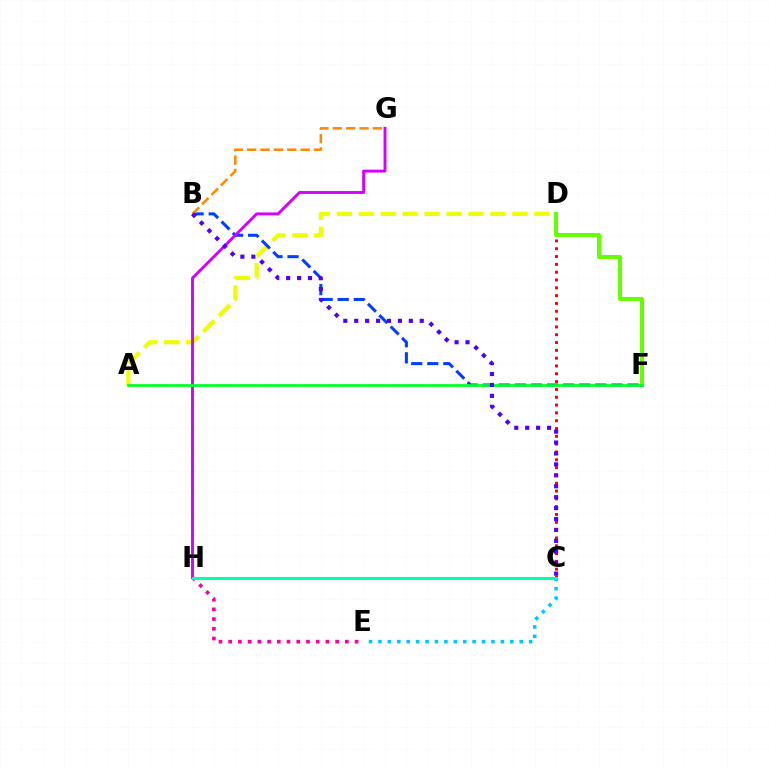{('A', 'D'): [{'color': '#eeff00', 'line_style': 'dashed', 'thickness': 2.98}], ('C', 'E'): [{'color': '#00c7ff', 'line_style': 'dotted', 'thickness': 2.56}], ('B', 'F'): [{'color': '#003fff', 'line_style': 'dashed', 'thickness': 2.19}], ('C', 'D'): [{'color': '#ff0000', 'line_style': 'dotted', 'thickness': 2.12}], ('B', 'G'): [{'color': '#ff8800', 'line_style': 'dashed', 'thickness': 1.82}], ('D', 'F'): [{'color': '#66ff00', 'line_style': 'solid', 'thickness': 2.92}], ('G', 'H'): [{'color': '#d600ff', 'line_style': 'solid', 'thickness': 2.1}], ('A', 'F'): [{'color': '#00ff27', 'line_style': 'solid', 'thickness': 1.97}], ('B', 'C'): [{'color': '#4f00ff', 'line_style': 'dotted', 'thickness': 2.97}], ('E', 'H'): [{'color': '#ff00a0', 'line_style': 'dotted', 'thickness': 2.64}], ('C', 'H'): [{'color': '#00ffaf', 'line_style': 'solid', 'thickness': 2.21}]}